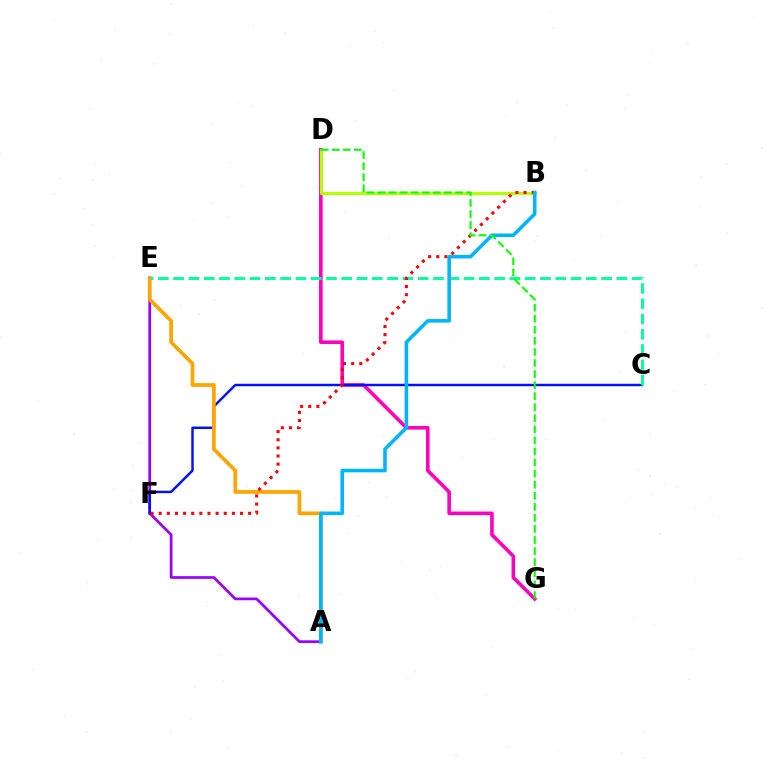{('D', 'G'): [{'color': '#ff00bd', 'line_style': 'solid', 'thickness': 2.59}, {'color': '#08ff00', 'line_style': 'dashed', 'thickness': 1.5}], ('B', 'D'): [{'color': '#b3ff00', 'line_style': 'solid', 'thickness': 2.3}], ('A', 'E'): [{'color': '#9b00ff', 'line_style': 'solid', 'thickness': 1.95}, {'color': '#ffa500', 'line_style': 'solid', 'thickness': 2.66}], ('C', 'F'): [{'color': '#0010ff', 'line_style': 'solid', 'thickness': 1.76}], ('C', 'E'): [{'color': '#00ff9d', 'line_style': 'dashed', 'thickness': 2.08}], ('B', 'F'): [{'color': '#ff0000', 'line_style': 'dotted', 'thickness': 2.21}], ('A', 'B'): [{'color': '#00b5ff', 'line_style': 'solid', 'thickness': 2.57}]}